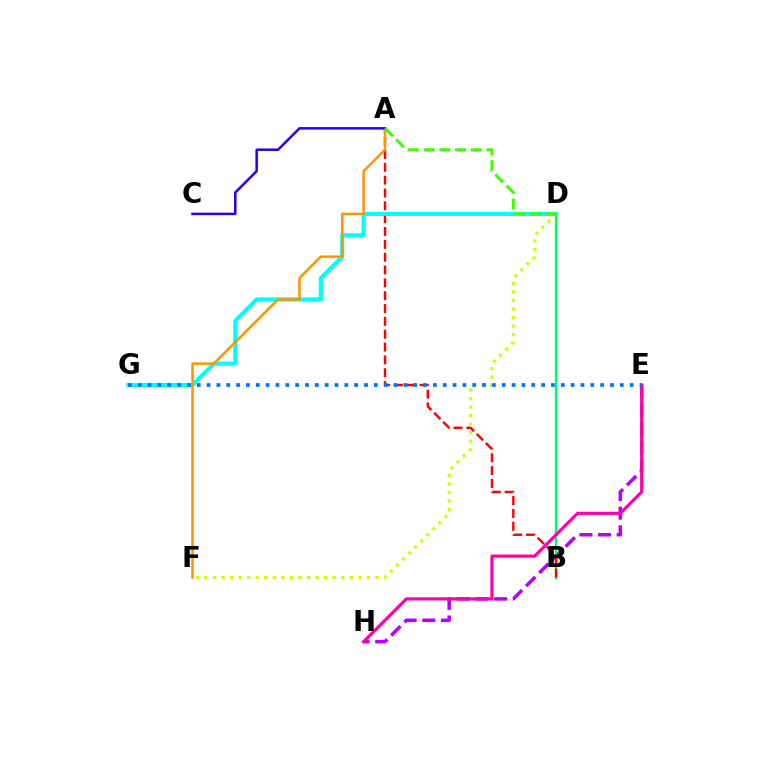{('E', 'H'): [{'color': '#b900ff', 'line_style': 'dashed', 'thickness': 2.53}, {'color': '#ff00ac', 'line_style': 'solid', 'thickness': 2.28}], ('B', 'D'): [{'color': '#00ff5c', 'line_style': 'solid', 'thickness': 1.7}], ('D', 'F'): [{'color': '#d1ff00', 'line_style': 'dotted', 'thickness': 2.32}], ('A', 'B'): [{'color': '#ff0000', 'line_style': 'dashed', 'thickness': 1.74}], ('D', 'G'): [{'color': '#00fff6', 'line_style': 'solid', 'thickness': 2.98}], ('A', 'F'): [{'color': '#ff9400', 'line_style': 'solid', 'thickness': 1.79}], ('A', 'C'): [{'color': '#2500ff', 'line_style': 'solid', 'thickness': 1.81}], ('A', 'D'): [{'color': '#3dff00', 'line_style': 'dashed', 'thickness': 2.14}], ('E', 'G'): [{'color': '#0074ff', 'line_style': 'dotted', 'thickness': 2.67}]}